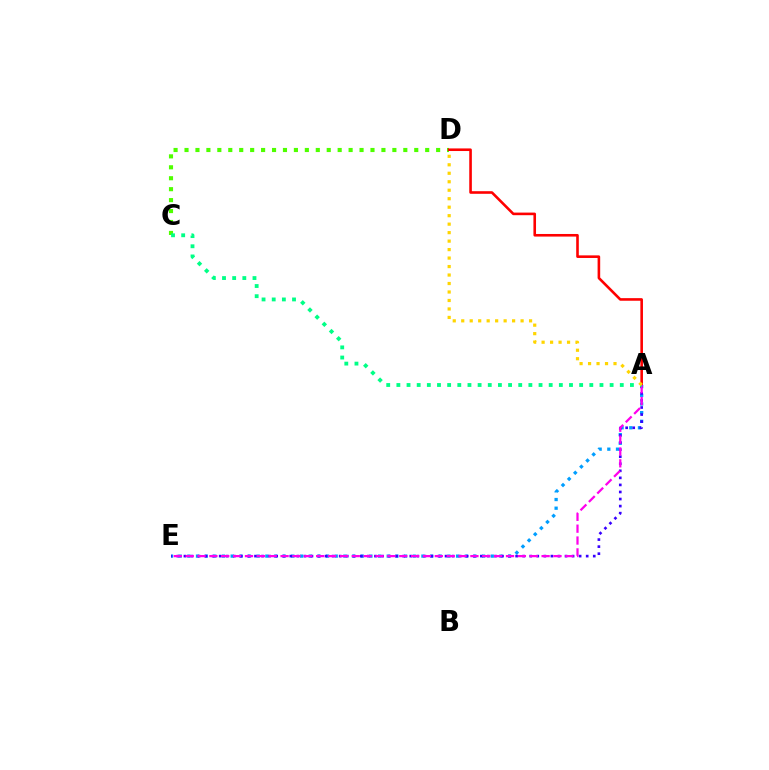{('A', 'E'): [{'color': '#009eff', 'line_style': 'dotted', 'thickness': 2.36}, {'color': '#3700ff', 'line_style': 'dotted', 'thickness': 1.92}, {'color': '#ff00ed', 'line_style': 'dashed', 'thickness': 1.61}], ('C', 'D'): [{'color': '#4fff00', 'line_style': 'dotted', 'thickness': 2.97}], ('A', 'D'): [{'color': '#ff0000', 'line_style': 'solid', 'thickness': 1.87}, {'color': '#ffd500', 'line_style': 'dotted', 'thickness': 2.3}], ('A', 'C'): [{'color': '#00ff86', 'line_style': 'dotted', 'thickness': 2.76}]}